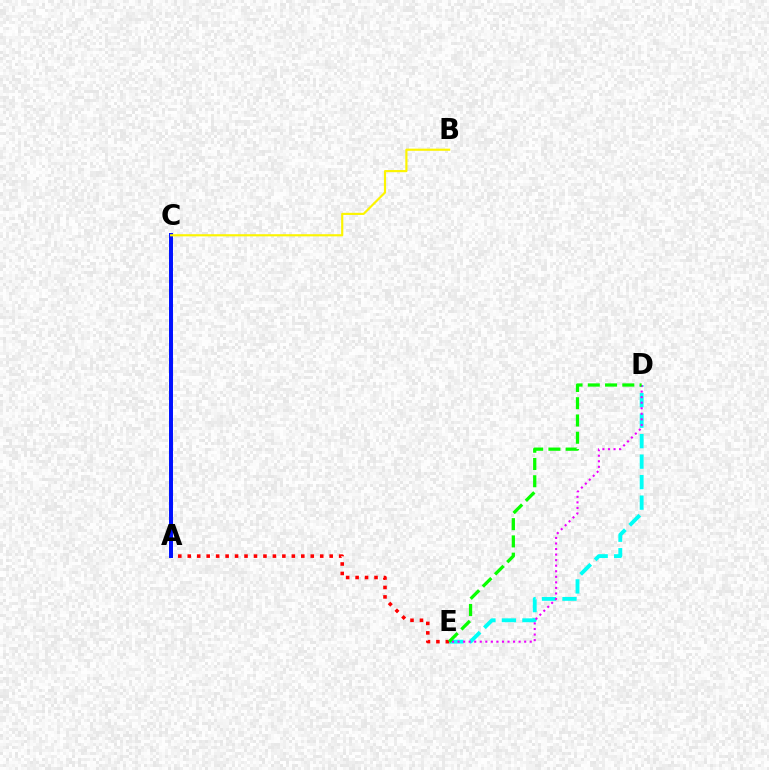{('D', 'E'): [{'color': '#00fff6', 'line_style': 'dashed', 'thickness': 2.78}, {'color': '#ee00ff', 'line_style': 'dotted', 'thickness': 1.51}, {'color': '#08ff00', 'line_style': 'dashed', 'thickness': 2.34}], ('A', 'E'): [{'color': '#ff0000', 'line_style': 'dotted', 'thickness': 2.57}], ('A', 'C'): [{'color': '#0010ff', 'line_style': 'solid', 'thickness': 2.86}], ('B', 'C'): [{'color': '#fcf500', 'line_style': 'solid', 'thickness': 1.56}]}